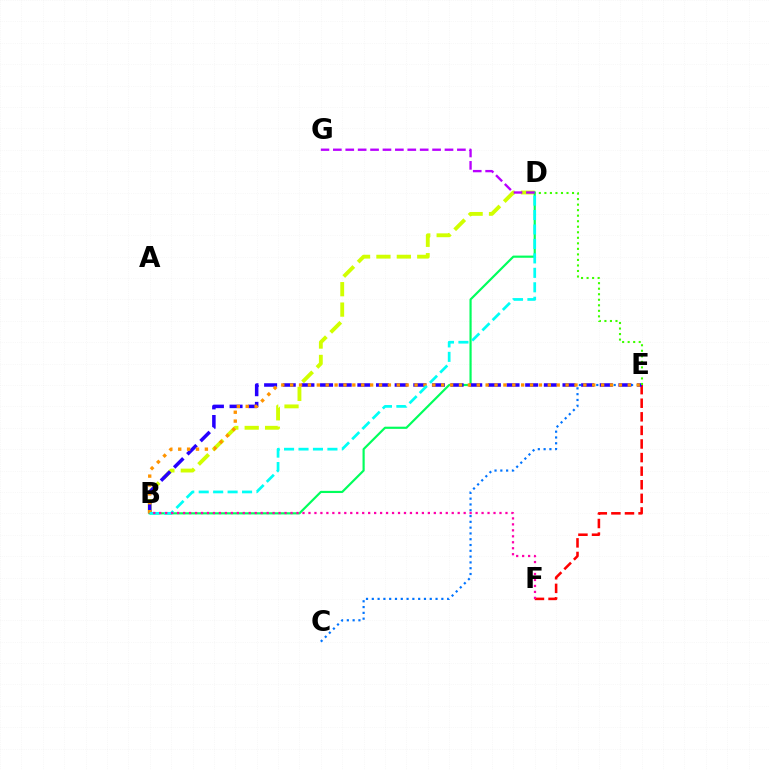{('B', 'D'): [{'color': '#d1ff00', 'line_style': 'dashed', 'thickness': 2.77}, {'color': '#00ff5c', 'line_style': 'solid', 'thickness': 1.56}, {'color': '#00fff6', 'line_style': 'dashed', 'thickness': 1.96}], ('E', 'F'): [{'color': '#ff0000', 'line_style': 'dashed', 'thickness': 1.85}], ('C', 'E'): [{'color': '#0074ff', 'line_style': 'dotted', 'thickness': 1.57}], ('D', 'G'): [{'color': '#b900ff', 'line_style': 'dashed', 'thickness': 1.69}], ('B', 'E'): [{'color': '#2500ff', 'line_style': 'dashed', 'thickness': 2.53}, {'color': '#ff9400', 'line_style': 'dotted', 'thickness': 2.41}], ('D', 'E'): [{'color': '#3dff00', 'line_style': 'dotted', 'thickness': 1.5}], ('B', 'F'): [{'color': '#ff00ac', 'line_style': 'dotted', 'thickness': 1.62}]}